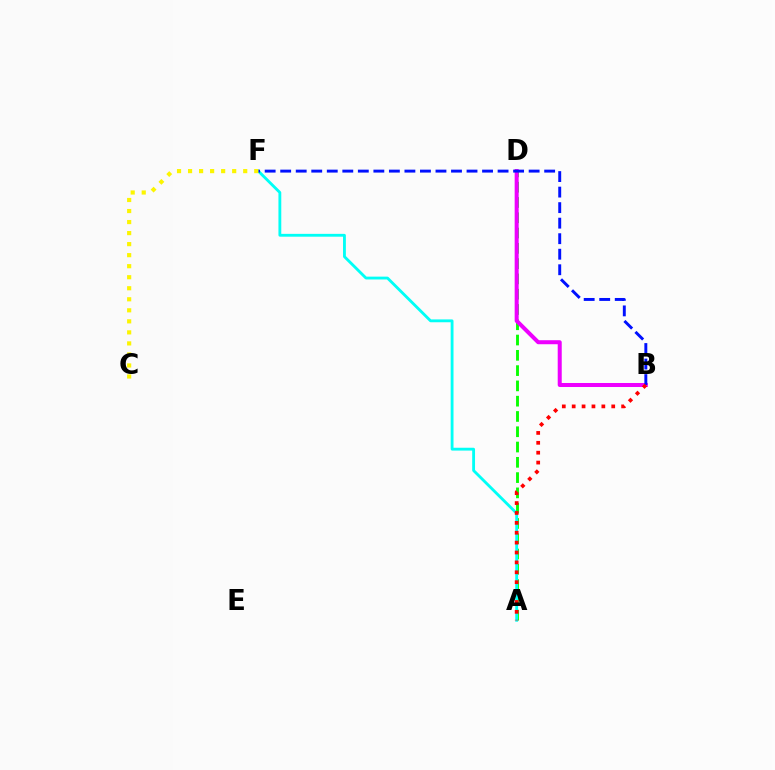{('A', 'D'): [{'color': '#08ff00', 'line_style': 'dashed', 'thickness': 2.08}], ('B', 'D'): [{'color': '#ee00ff', 'line_style': 'solid', 'thickness': 2.89}], ('A', 'F'): [{'color': '#00fff6', 'line_style': 'solid', 'thickness': 2.04}], ('B', 'F'): [{'color': '#0010ff', 'line_style': 'dashed', 'thickness': 2.11}], ('A', 'B'): [{'color': '#ff0000', 'line_style': 'dotted', 'thickness': 2.69}], ('C', 'F'): [{'color': '#fcf500', 'line_style': 'dotted', 'thickness': 3.0}]}